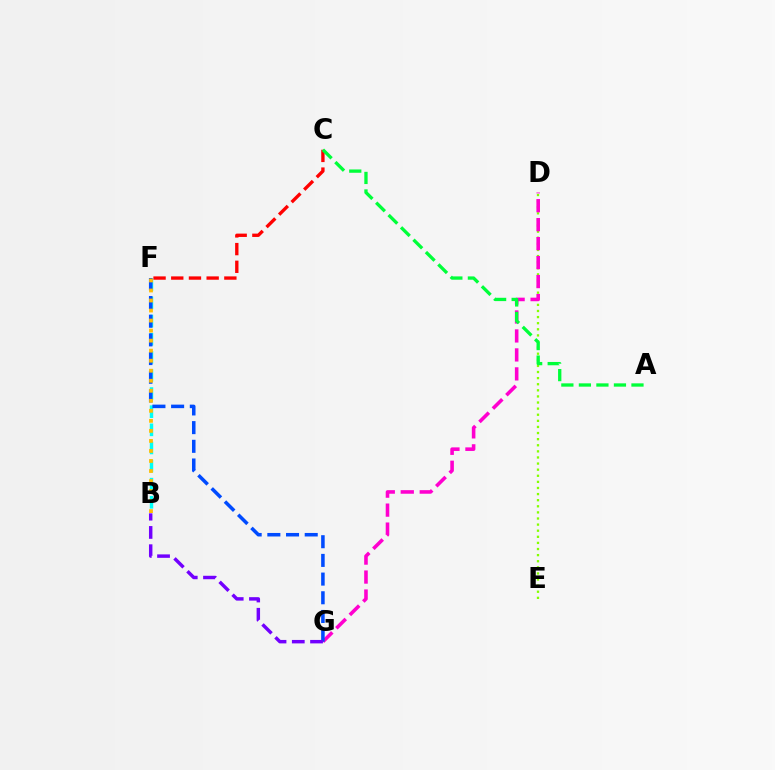{('B', 'F'): [{'color': '#00fff6', 'line_style': 'dashed', 'thickness': 2.46}, {'color': '#ffbd00', 'line_style': 'dotted', 'thickness': 2.72}], ('D', 'E'): [{'color': '#84ff00', 'line_style': 'dotted', 'thickness': 1.66}], ('C', 'F'): [{'color': '#ff0000', 'line_style': 'dashed', 'thickness': 2.4}], ('D', 'G'): [{'color': '#ff00cf', 'line_style': 'dashed', 'thickness': 2.58}], ('F', 'G'): [{'color': '#004bff', 'line_style': 'dashed', 'thickness': 2.54}], ('B', 'G'): [{'color': '#7200ff', 'line_style': 'dashed', 'thickness': 2.48}], ('A', 'C'): [{'color': '#00ff39', 'line_style': 'dashed', 'thickness': 2.38}]}